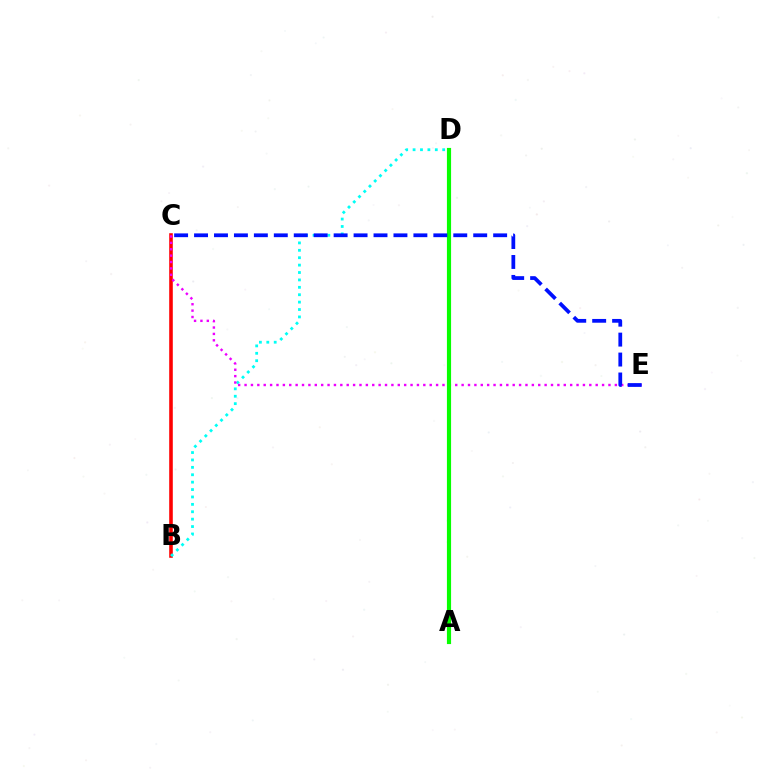{('B', 'C'): [{'color': '#ff0000', 'line_style': 'solid', 'thickness': 2.58}], ('A', 'D'): [{'color': '#fcf500', 'line_style': 'dashed', 'thickness': 1.68}, {'color': '#08ff00', 'line_style': 'solid', 'thickness': 2.99}], ('B', 'D'): [{'color': '#00fff6', 'line_style': 'dotted', 'thickness': 2.01}], ('C', 'E'): [{'color': '#ee00ff', 'line_style': 'dotted', 'thickness': 1.73}, {'color': '#0010ff', 'line_style': 'dashed', 'thickness': 2.71}]}